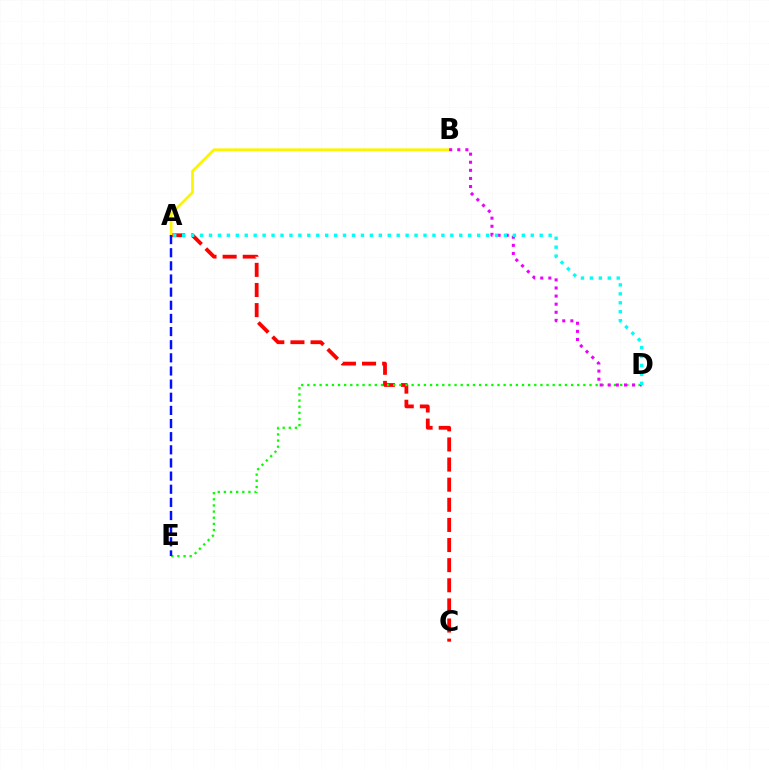{('A', 'C'): [{'color': '#ff0000', 'line_style': 'dashed', 'thickness': 2.73}], ('A', 'B'): [{'color': '#fcf500', 'line_style': 'solid', 'thickness': 1.96}], ('D', 'E'): [{'color': '#08ff00', 'line_style': 'dotted', 'thickness': 1.67}], ('B', 'D'): [{'color': '#ee00ff', 'line_style': 'dotted', 'thickness': 2.2}], ('A', 'D'): [{'color': '#00fff6', 'line_style': 'dotted', 'thickness': 2.43}], ('A', 'E'): [{'color': '#0010ff', 'line_style': 'dashed', 'thickness': 1.79}]}